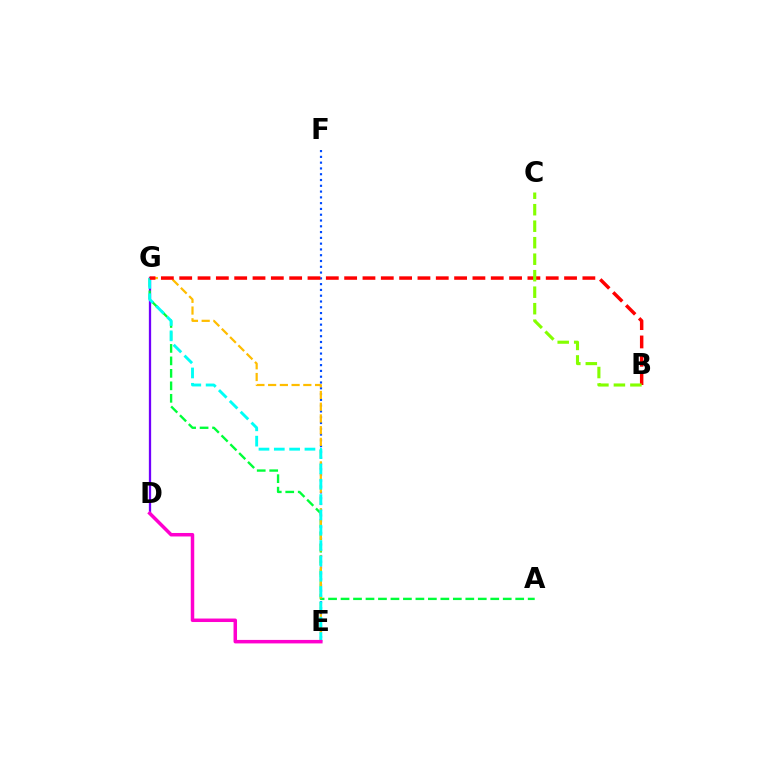{('E', 'F'): [{'color': '#004bff', 'line_style': 'dotted', 'thickness': 1.57}], ('D', 'G'): [{'color': '#7200ff', 'line_style': 'solid', 'thickness': 1.65}], ('A', 'G'): [{'color': '#00ff39', 'line_style': 'dashed', 'thickness': 1.69}], ('E', 'G'): [{'color': '#ffbd00', 'line_style': 'dashed', 'thickness': 1.59}, {'color': '#00fff6', 'line_style': 'dashed', 'thickness': 2.08}], ('B', 'G'): [{'color': '#ff0000', 'line_style': 'dashed', 'thickness': 2.49}], ('D', 'E'): [{'color': '#ff00cf', 'line_style': 'solid', 'thickness': 2.51}], ('B', 'C'): [{'color': '#84ff00', 'line_style': 'dashed', 'thickness': 2.24}]}